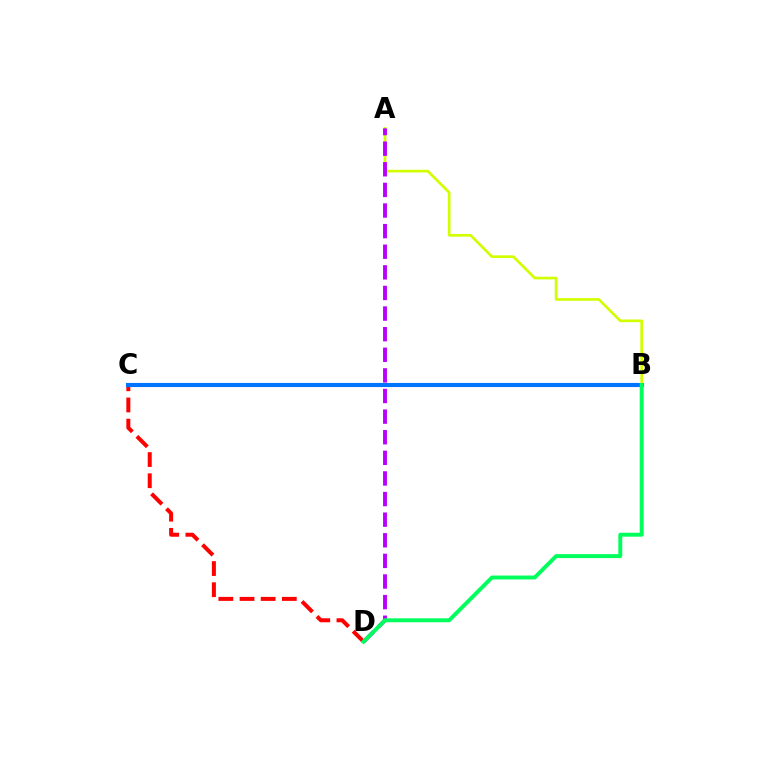{('C', 'D'): [{'color': '#ff0000', 'line_style': 'dashed', 'thickness': 2.87}], ('A', 'B'): [{'color': '#d1ff00', 'line_style': 'solid', 'thickness': 1.93}], ('B', 'C'): [{'color': '#0074ff', 'line_style': 'solid', 'thickness': 2.95}], ('A', 'D'): [{'color': '#b900ff', 'line_style': 'dashed', 'thickness': 2.8}], ('B', 'D'): [{'color': '#00ff5c', 'line_style': 'solid', 'thickness': 2.82}]}